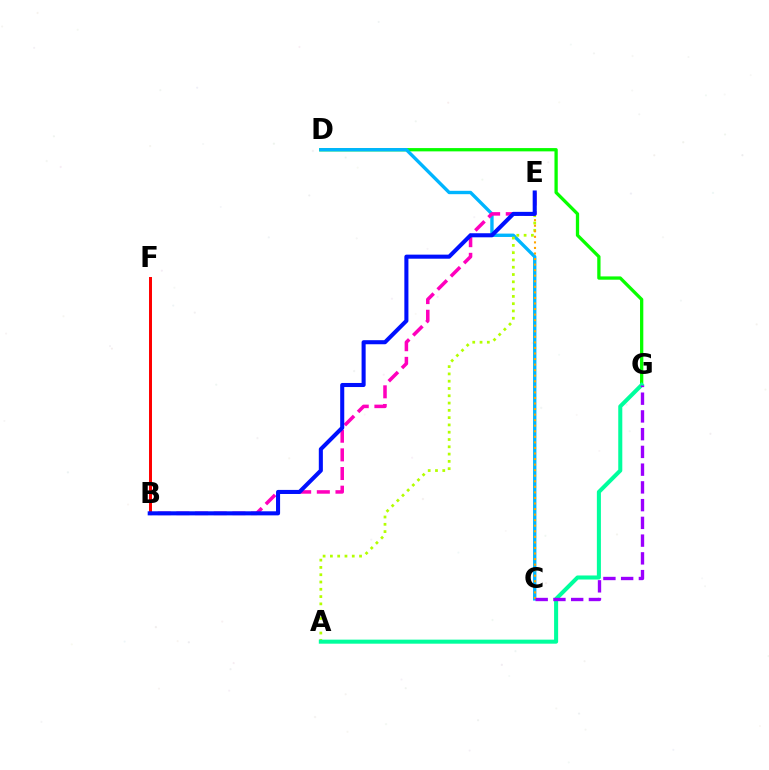{('D', 'G'): [{'color': '#08ff00', 'line_style': 'solid', 'thickness': 2.37}], ('C', 'D'): [{'color': '#00b5ff', 'line_style': 'solid', 'thickness': 2.42}], ('A', 'E'): [{'color': '#b3ff00', 'line_style': 'dotted', 'thickness': 1.98}], ('C', 'E'): [{'color': '#ffa500', 'line_style': 'dotted', 'thickness': 1.51}], ('A', 'G'): [{'color': '#00ff9d', 'line_style': 'solid', 'thickness': 2.91}], ('B', 'E'): [{'color': '#ff00bd', 'line_style': 'dashed', 'thickness': 2.53}, {'color': '#0010ff', 'line_style': 'solid', 'thickness': 2.93}], ('C', 'G'): [{'color': '#9b00ff', 'line_style': 'dashed', 'thickness': 2.41}], ('B', 'F'): [{'color': '#ff0000', 'line_style': 'solid', 'thickness': 2.14}]}